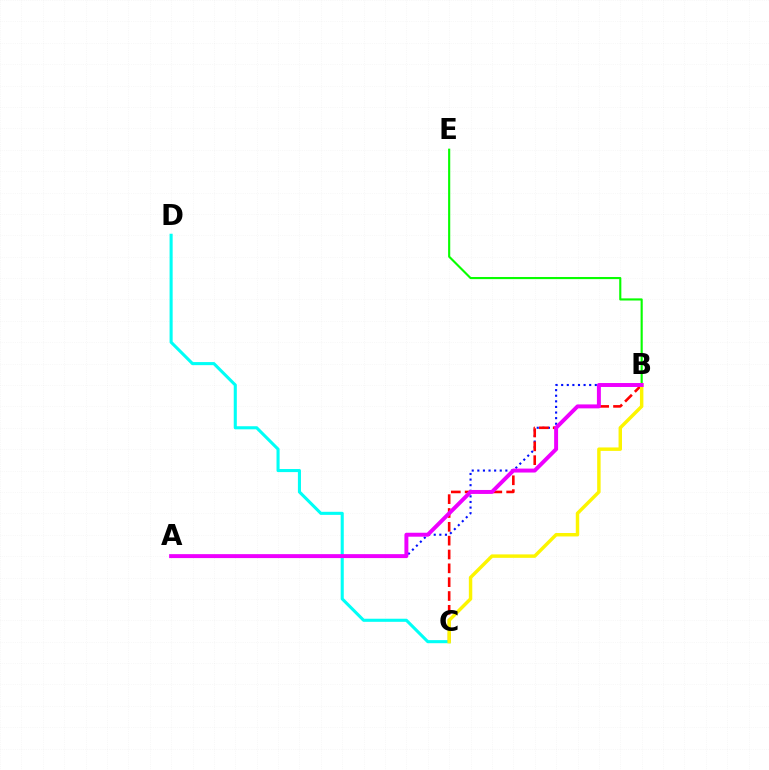{('A', 'B'): [{'color': '#0010ff', 'line_style': 'dotted', 'thickness': 1.52}, {'color': '#ee00ff', 'line_style': 'solid', 'thickness': 2.84}], ('C', 'D'): [{'color': '#00fff6', 'line_style': 'solid', 'thickness': 2.22}], ('B', 'C'): [{'color': '#ff0000', 'line_style': 'dashed', 'thickness': 1.88}, {'color': '#fcf500', 'line_style': 'solid', 'thickness': 2.48}], ('B', 'E'): [{'color': '#08ff00', 'line_style': 'solid', 'thickness': 1.54}]}